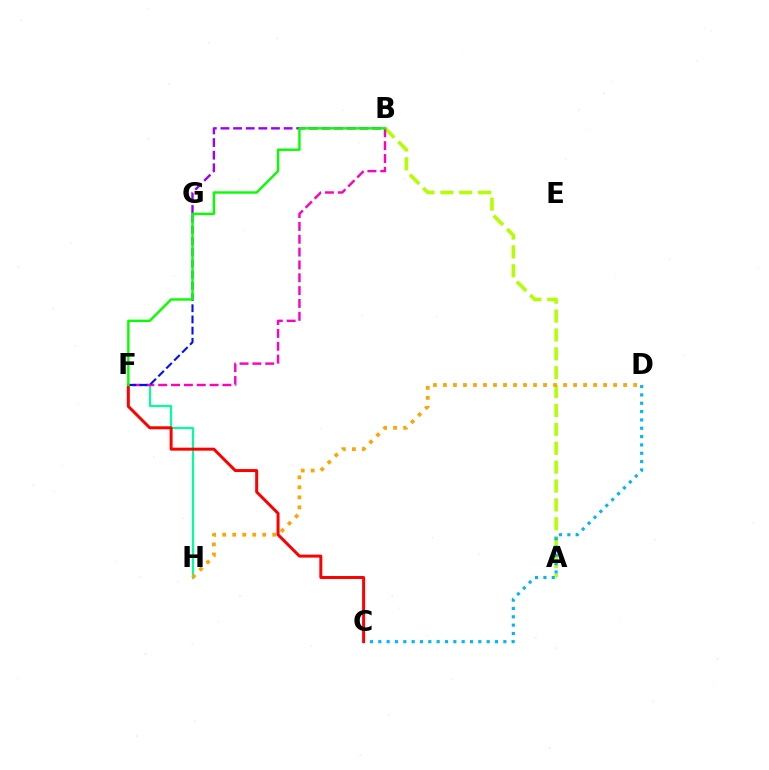{('F', 'H'): [{'color': '#00ff9d', 'line_style': 'solid', 'thickness': 1.57}], ('A', 'B'): [{'color': '#b3ff00', 'line_style': 'dashed', 'thickness': 2.57}], ('B', 'G'): [{'color': '#9b00ff', 'line_style': 'dashed', 'thickness': 1.72}], ('B', 'F'): [{'color': '#ff00bd', 'line_style': 'dashed', 'thickness': 1.74}, {'color': '#08ff00', 'line_style': 'solid', 'thickness': 1.74}], ('F', 'G'): [{'color': '#0010ff', 'line_style': 'dashed', 'thickness': 1.52}], ('D', 'H'): [{'color': '#ffa500', 'line_style': 'dotted', 'thickness': 2.72}], ('C', 'D'): [{'color': '#00b5ff', 'line_style': 'dotted', 'thickness': 2.26}], ('C', 'F'): [{'color': '#ff0000', 'line_style': 'solid', 'thickness': 2.15}]}